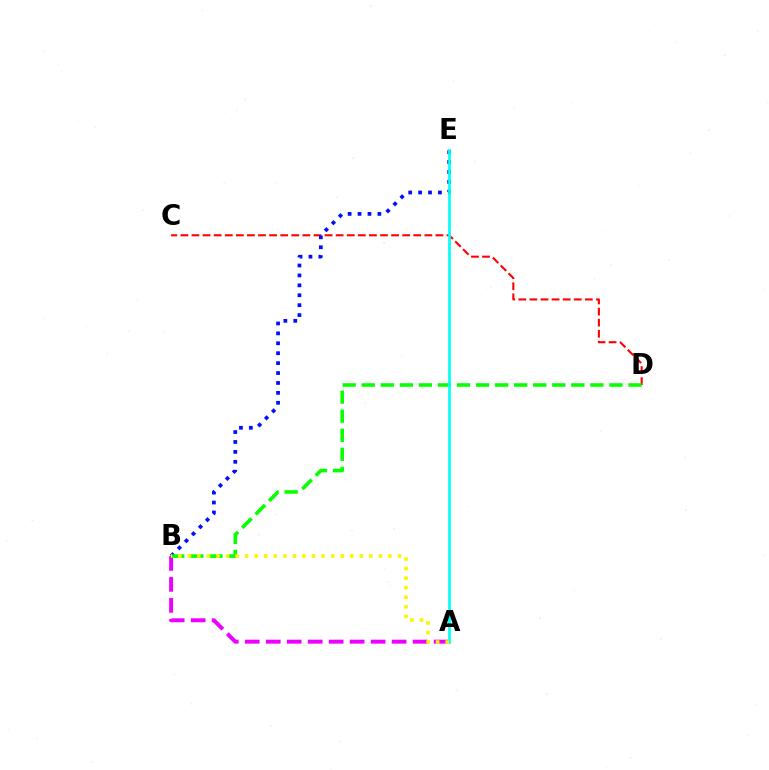{('C', 'D'): [{'color': '#ff0000', 'line_style': 'dashed', 'thickness': 1.51}], ('A', 'B'): [{'color': '#ee00ff', 'line_style': 'dashed', 'thickness': 2.85}, {'color': '#fcf500', 'line_style': 'dotted', 'thickness': 2.59}], ('B', 'E'): [{'color': '#0010ff', 'line_style': 'dotted', 'thickness': 2.69}], ('B', 'D'): [{'color': '#08ff00', 'line_style': 'dashed', 'thickness': 2.59}], ('A', 'E'): [{'color': '#00fff6', 'line_style': 'solid', 'thickness': 1.96}]}